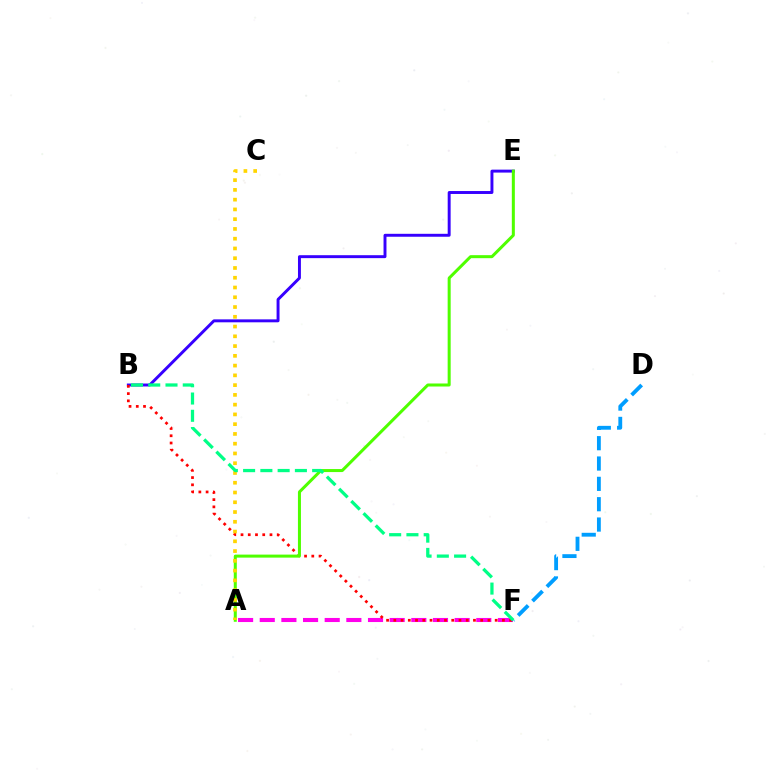{('B', 'E'): [{'color': '#3700ff', 'line_style': 'solid', 'thickness': 2.12}], ('A', 'F'): [{'color': '#ff00ed', 'line_style': 'dashed', 'thickness': 2.94}], ('B', 'F'): [{'color': '#ff0000', 'line_style': 'dotted', 'thickness': 1.97}, {'color': '#00ff86', 'line_style': 'dashed', 'thickness': 2.35}], ('D', 'F'): [{'color': '#009eff', 'line_style': 'dashed', 'thickness': 2.76}], ('A', 'E'): [{'color': '#4fff00', 'line_style': 'solid', 'thickness': 2.17}], ('A', 'C'): [{'color': '#ffd500', 'line_style': 'dotted', 'thickness': 2.65}]}